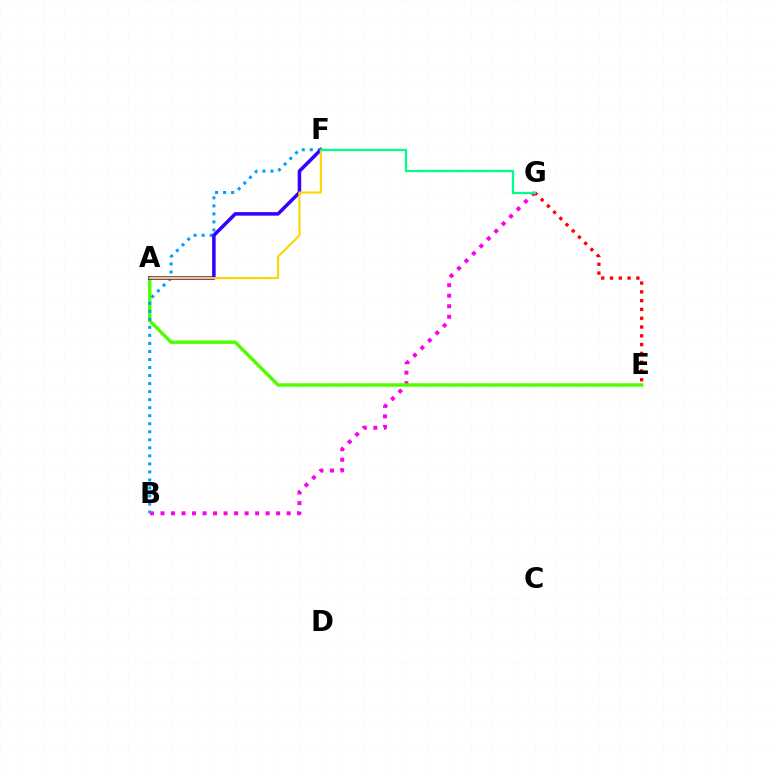{('B', 'G'): [{'color': '#ff00ed', 'line_style': 'dotted', 'thickness': 2.86}], ('A', 'E'): [{'color': '#4fff00', 'line_style': 'solid', 'thickness': 2.47}], ('B', 'F'): [{'color': '#009eff', 'line_style': 'dotted', 'thickness': 2.18}], ('E', 'G'): [{'color': '#ff0000', 'line_style': 'dotted', 'thickness': 2.39}], ('A', 'F'): [{'color': '#3700ff', 'line_style': 'solid', 'thickness': 2.54}, {'color': '#ffd500', 'line_style': 'solid', 'thickness': 1.52}], ('F', 'G'): [{'color': '#00ff86', 'line_style': 'solid', 'thickness': 1.64}]}